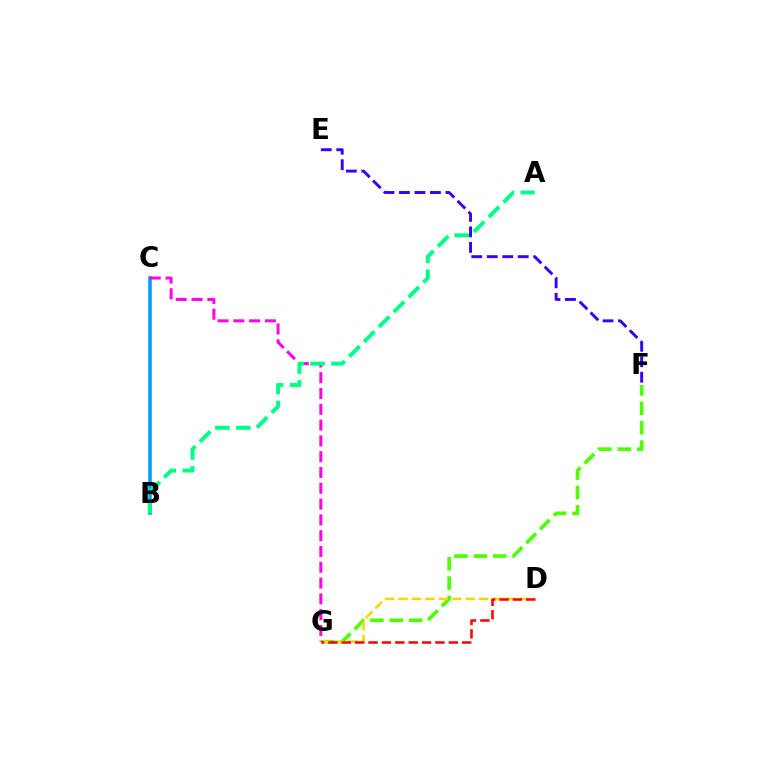{('B', 'C'): [{'color': '#009eff', 'line_style': 'solid', 'thickness': 2.6}], ('F', 'G'): [{'color': '#4fff00', 'line_style': 'dashed', 'thickness': 2.63}], ('D', 'G'): [{'color': '#ffd500', 'line_style': 'dashed', 'thickness': 1.83}, {'color': '#ff0000', 'line_style': 'dashed', 'thickness': 1.82}], ('C', 'G'): [{'color': '#ff00ed', 'line_style': 'dashed', 'thickness': 2.15}], ('A', 'B'): [{'color': '#00ff86', 'line_style': 'dashed', 'thickness': 2.85}], ('E', 'F'): [{'color': '#3700ff', 'line_style': 'dashed', 'thickness': 2.1}]}